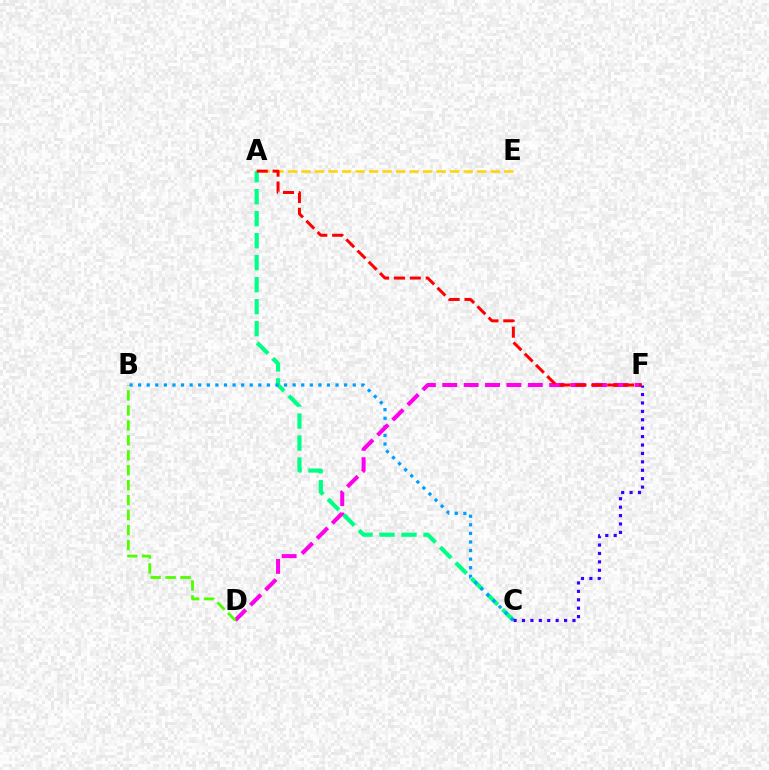{('A', 'C'): [{'color': '#00ff86', 'line_style': 'dashed', 'thickness': 2.99}], ('B', 'C'): [{'color': '#009eff', 'line_style': 'dotted', 'thickness': 2.33}], ('D', 'F'): [{'color': '#ff00ed', 'line_style': 'dashed', 'thickness': 2.9}], ('C', 'F'): [{'color': '#3700ff', 'line_style': 'dotted', 'thickness': 2.29}], ('A', 'E'): [{'color': '#ffd500', 'line_style': 'dashed', 'thickness': 1.84}], ('B', 'D'): [{'color': '#4fff00', 'line_style': 'dashed', 'thickness': 2.03}], ('A', 'F'): [{'color': '#ff0000', 'line_style': 'dashed', 'thickness': 2.16}]}